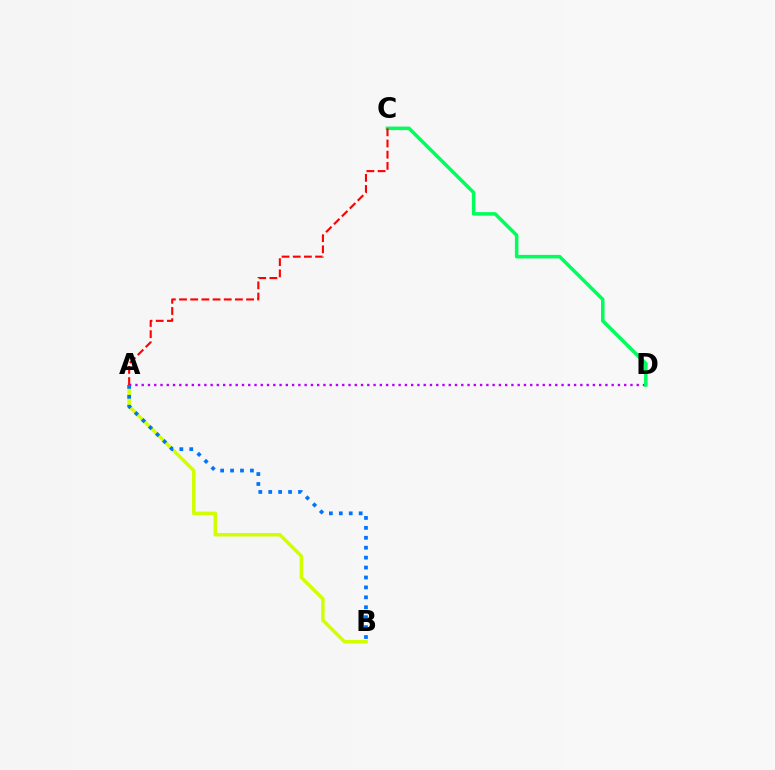{('A', 'B'): [{'color': '#d1ff00', 'line_style': 'solid', 'thickness': 2.51}, {'color': '#0074ff', 'line_style': 'dotted', 'thickness': 2.7}], ('A', 'D'): [{'color': '#b900ff', 'line_style': 'dotted', 'thickness': 1.7}], ('C', 'D'): [{'color': '#00ff5c', 'line_style': 'solid', 'thickness': 2.55}], ('A', 'C'): [{'color': '#ff0000', 'line_style': 'dashed', 'thickness': 1.52}]}